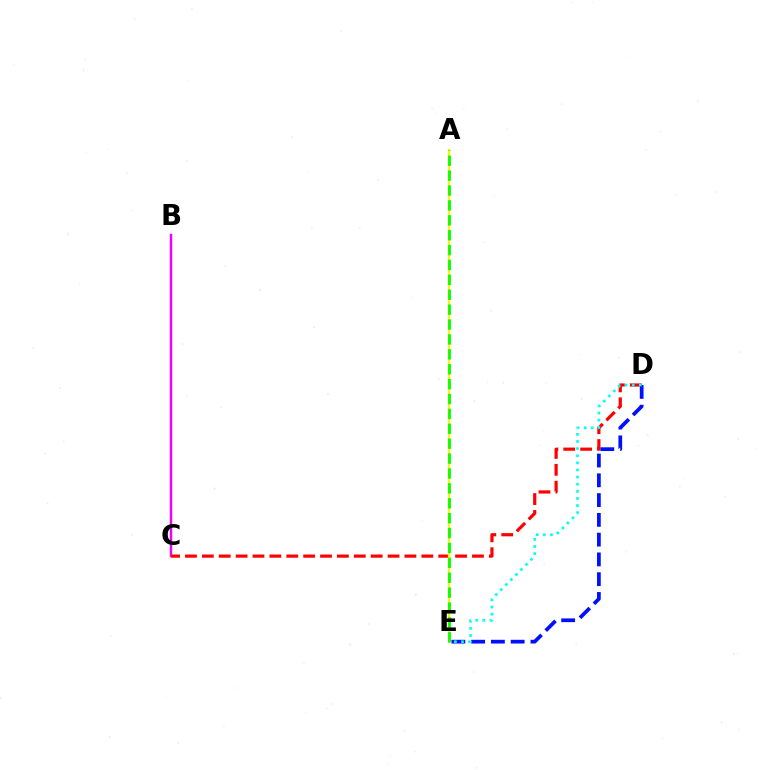{('B', 'C'): [{'color': '#ee00ff', 'line_style': 'solid', 'thickness': 1.78}], ('C', 'D'): [{'color': '#ff0000', 'line_style': 'dashed', 'thickness': 2.29}], ('A', 'E'): [{'color': '#fcf500', 'line_style': 'solid', 'thickness': 1.59}, {'color': '#08ff00', 'line_style': 'dashed', 'thickness': 2.02}], ('D', 'E'): [{'color': '#0010ff', 'line_style': 'dashed', 'thickness': 2.69}, {'color': '#00fff6', 'line_style': 'dotted', 'thickness': 1.93}]}